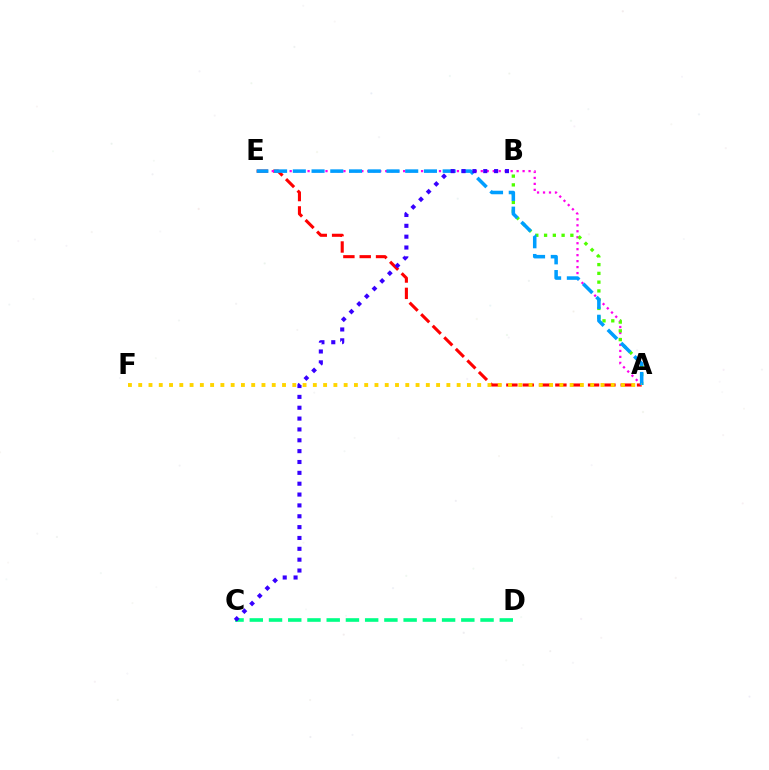{('A', 'E'): [{'color': '#ff0000', 'line_style': 'dashed', 'thickness': 2.22}, {'color': '#ff00ed', 'line_style': 'dotted', 'thickness': 1.62}, {'color': '#009eff', 'line_style': 'dashed', 'thickness': 2.54}], ('A', 'B'): [{'color': '#4fff00', 'line_style': 'dotted', 'thickness': 2.38}], ('C', 'D'): [{'color': '#00ff86', 'line_style': 'dashed', 'thickness': 2.61}], ('B', 'C'): [{'color': '#3700ff', 'line_style': 'dotted', 'thickness': 2.95}], ('A', 'F'): [{'color': '#ffd500', 'line_style': 'dotted', 'thickness': 2.79}]}